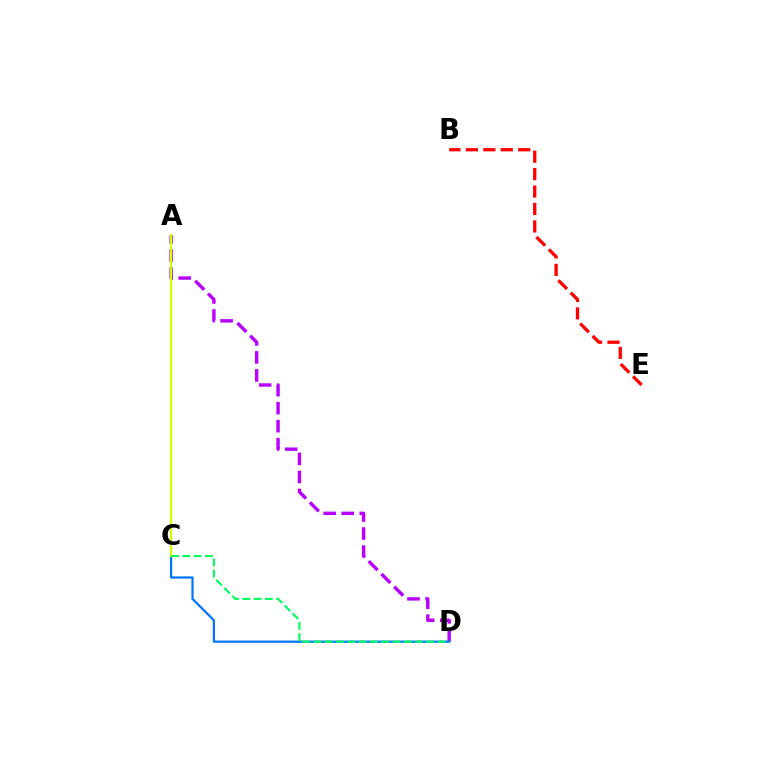{('A', 'D'): [{'color': '#b900ff', 'line_style': 'dashed', 'thickness': 2.45}], ('B', 'E'): [{'color': '#ff0000', 'line_style': 'dashed', 'thickness': 2.37}], ('C', 'D'): [{'color': '#0074ff', 'line_style': 'solid', 'thickness': 1.6}, {'color': '#00ff5c', 'line_style': 'dashed', 'thickness': 1.53}], ('A', 'C'): [{'color': '#d1ff00', 'line_style': 'solid', 'thickness': 1.57}]}